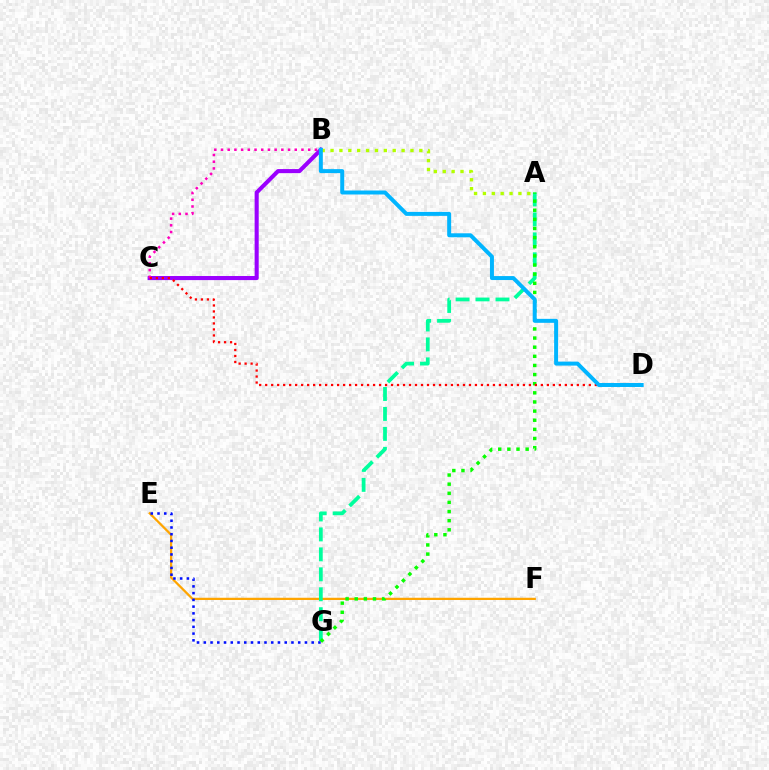{('E', 'F'): [{'color': '#ffa500', 'line_style': 'solid', 'thickness': 1.62}], ('B', 'C'): [{'color': '#9b00ff', 'line_style': 'solid', 'thickness': 2.94}, {'color': '#ff00bd', 'line_style': 'dotted', 'thickness': 1.82}], ('A', 'G'): [{'color': '#00ff9d', 'line_style': 'dashed', 'thickness': 2.71}, {'color': '#08ff00', 'line_style': 'dotted', 'thickness': 2.48}], ('C', 'D'): [{'color': '#ff0000', 'line_style': 'dotted', 'thickness': 1.63}], ('E', 'G'): [{'color': '#0010ff', 'line_style': 'dotted', 'thickness': 1.83}], ('A', 'B'): [{'color': '#b3ff00', 'line_style': 'dotted', 'thickness': 2.41}], ('B', 'D'): [{'color': '#00b5ff', 'line_style': 'solid', 'thickness': 2.86}]}